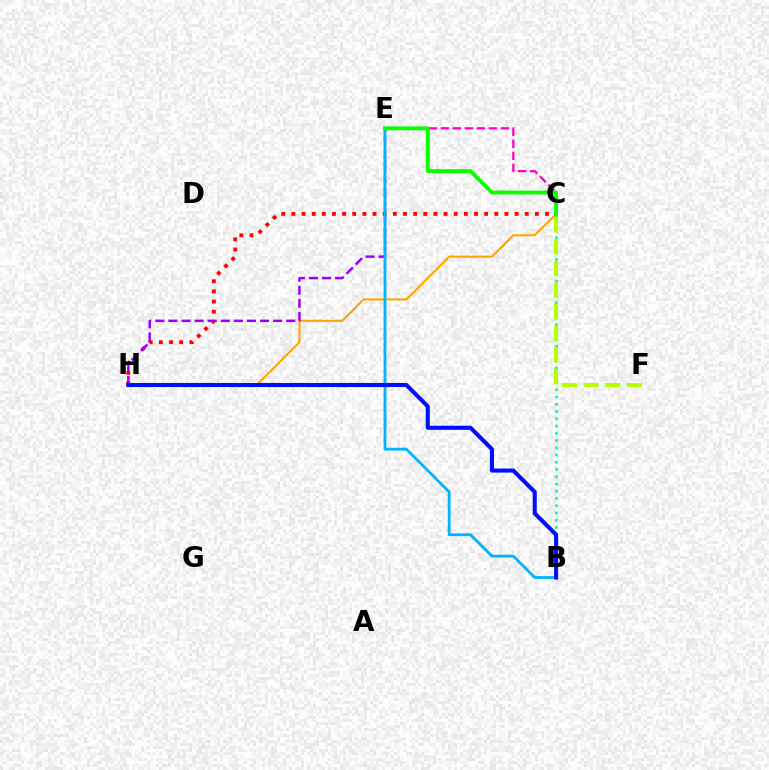{('C', 'E'): [{'color': '#ff00bd', 'line_style': 'dashed', 'thickness': 1.63}, {'color': '#08ff00', 'line_style': 'solid', 'thickness': 2.79}], ('B', 'C'): [{'color': '#00ff9d', 'line_style': 'dotted', 'thickness': 1.97}], ('C', 'H'): [{'color': '#ffa500', 'line_style': 'solid', 'thickness': 1.51}, {'color': '#ff0000', 'line_style': 'dotted', 'thickness': 2.76}], ('C', 'F'): [{'color': '#b3ff00', 'line_style': 'dashed', 'thickness': 2.94}], ('E', 'H'): [{'color': '#9b00ff', 'line_style': 'dashed', 'thickness': 1.78}], ('B', 'E'): [{'color': '#00b5ff', 'line_style': 'solid', 'thickness': 2.03}], ('B', 'H'): [{'color': '#0010ff', 'line_style': 'solid', 'thickness': 2.94}]}